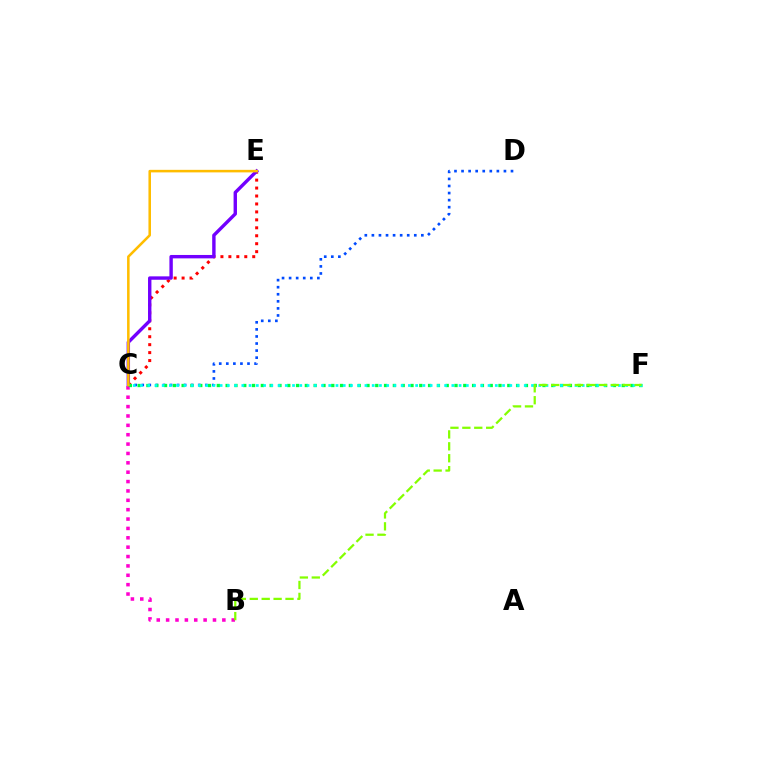{('C', 'E'): [{'color': '#ff0000', 'line_style': 'dotted', 'thickness': 2.16}, {'color': '#7200ff', 'line_style': 'solid', 'thickness': 2.45}, {'color': '#ffbd00', 'line_style': 'solid', 'thickness': 1.83}], ('B', 'C'): [{'color': '#ff00cf', 'line_style': 'dotted', 'thickness': 2.55}], ('C', 'D'): [{'color': '#004bff', 'line_style': 'dotted', 'thickness': 1.92}], ('C', 'F'): [{'color': '#00ff39', 'line_style': 'dotted', 'thickness': 2.39}, {'color': '#00fff6', 'line_style': 'dotted', 'thickness': 1.97}], ('B', 'F'): [{'color': '#84ff00', 'line_style': 'dashed', 'thickness': 1.62}]}